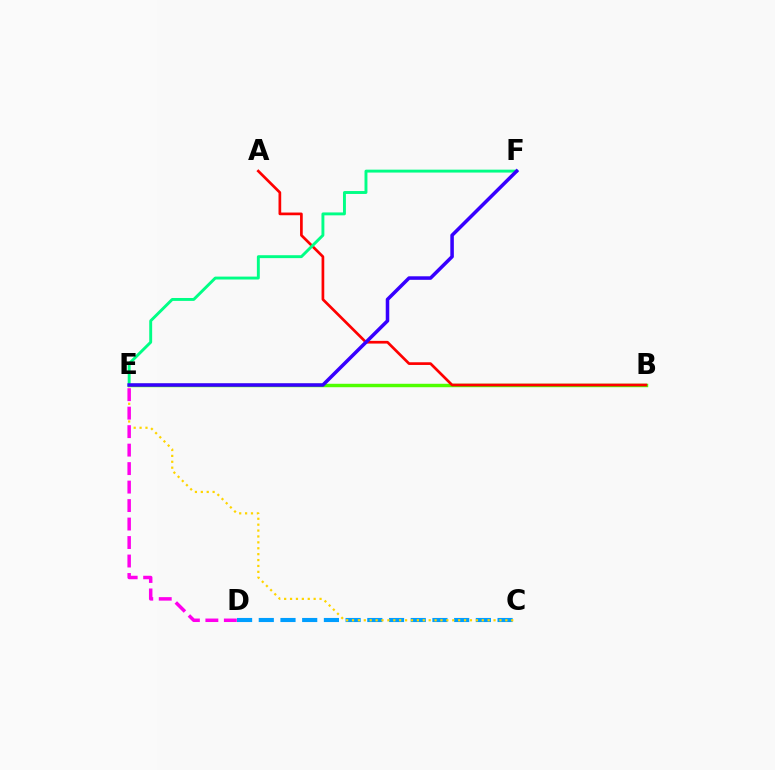{('C', 'D'): [{'color': '#009eff', 'line_style': 'dashed', 'thickness': 2.95}], ('B', 'E'): [{'color': '#4fff00', 'line_style': 'solid', 'thickness': 2.48}], ('C', 'E'): [{'color': '#ffd500', 'line_style': 'dotted', 'thickness': 1.6}], ('D', 'E'): [{'color': '#ff00ed', 'line_style': 'dashed', 'thickness': 2.51}], ('A', 'B'): [{'color': '#ff0000', 'line_style': 'solid', 'thickness': 1.94}], ('E', 'F'): [{'color': '#00ff86', 'line_style': 'solid', 'thickness': 2.1}, {'color': '#3700ff', 'line_style': 'solid', 'thickness': 2.54}]}